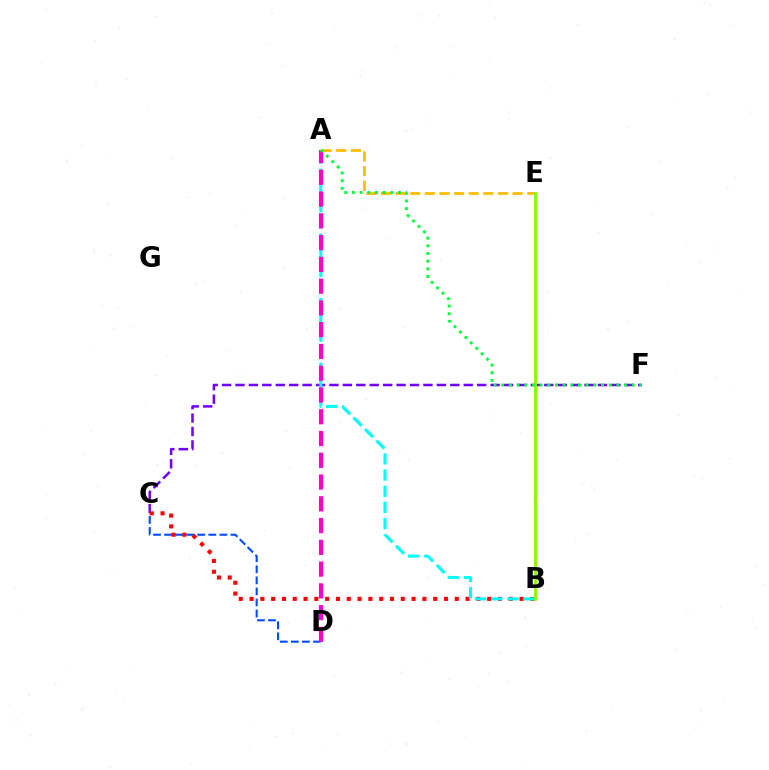{('C', 'F'): [{'color': '#7200ff', 'line_style': 'dashed', 'thickness': 1.82}], ('C', 'D'): [{'color': '#004bff', 'line_style': 'dashed', 'thickness': 1.5}], ('A', 'E'): [{'color': '#ffbd00', 'line_style': 'dashed', 'thickness': 1.99}], ('B', 'C'): [{'color': '#ff0000', 'line_style': 'dotted', 'thickness': 2.93}], ('A', 'B'): [{'color': '#00fff6', 'line_style': 'dashed', 'thickness': 2.2}], ('B', 'E'): [{'color': '#84ff00', 'line_style': 'solid', 'thickness': 2.07}], ('A', 'D'): [{'color': '#ff00cf', 'line_style': 'dashed', 'thickness': 2.96}], ('A', 'F'): [{'color': '#00ff39', 'line_style': 'dotted', 'thickness': 2.09}]}